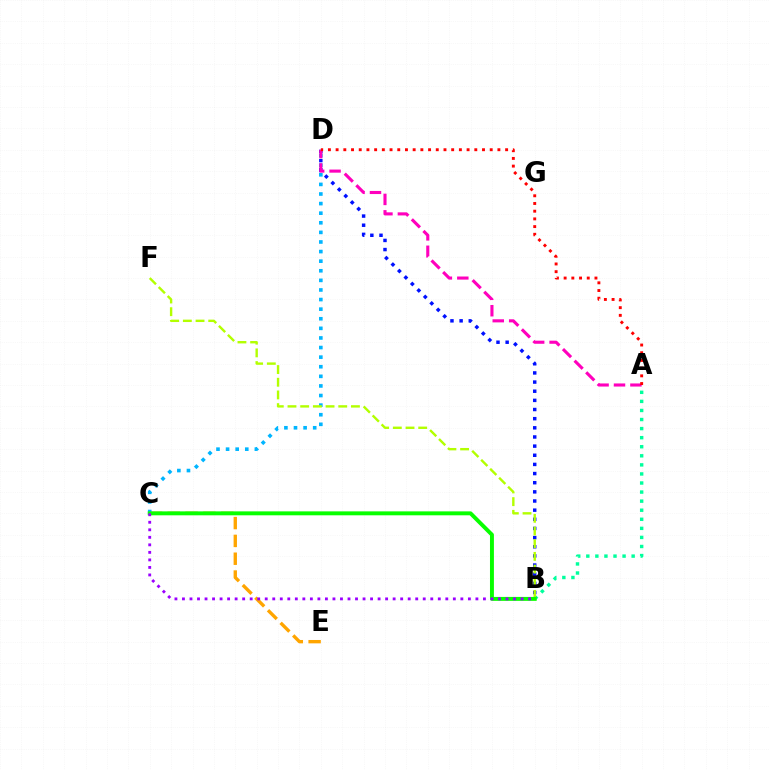{('C', 'E'): [{'color': '#ffa500', 'line_style': 'dashed', 'thickness': 2.42}], ('C', 'D'): [{'color': '#00b5ff', 'line_style': 'dotted', 'thickness': 2.61}], ('B', 'D'): [{'color': '#0010ff', 'line_style': 'dotted', 'thickness': 2.49}], ('A', 'B'): [{'color': '#00ff9d', 'line_style': 'dotted', 'thickness': 2.46}], ('B', 'F'): [{'color': '#b3ff00', 'line_style': 'dashed', 'thickness': 1.72}], ('A', 'D'): [{'color': '#ff00bd', 'line_style': 'dashed', 'thickness': 2.23}, {'color': '#ff0000', 'line_style': 'dotted', 'thickness': 2.09}], ('B', 'C'): [{'color': '#08ff00', 'line_style': 'solid', 'thickness': 2.83}, {'color': '#9b00ff', 'line_style': 'dotted', 'thickness': 2.04}]}